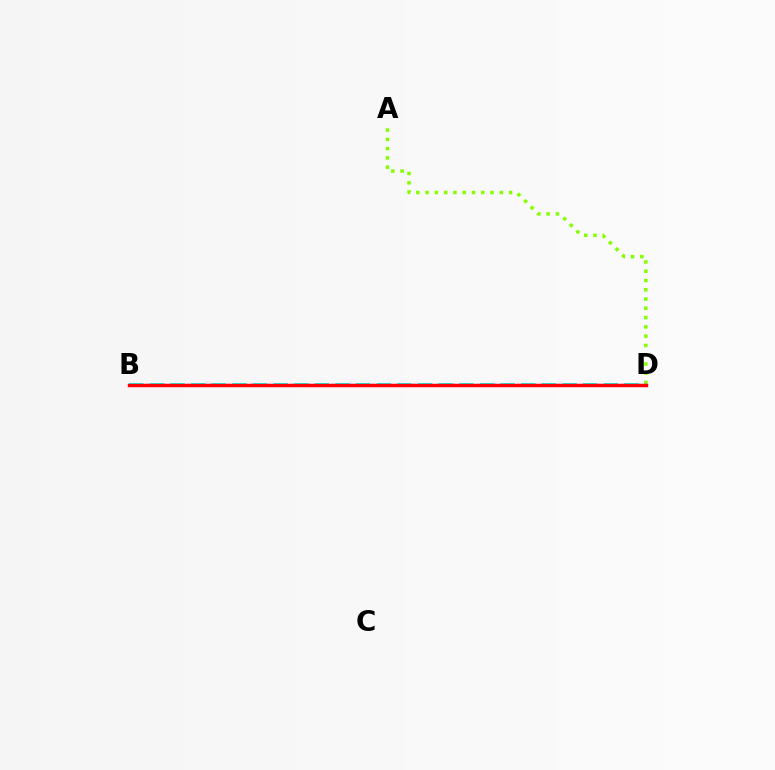{('A', 'D'): [{'color': '#84ff00', 'line_style': 'dotted', 'thickness': 2.52}], ('B', 'D'): [{'color': '#7200ff', 'line_style': 'dotted', 'thickness': 1.57}, {'color': '#00fff6', 'line_style': 'dashed', 'thickness': 2.8}, {'color': '#ff0000', 'line_style': 'solid', 'thickness': 2.51}]}